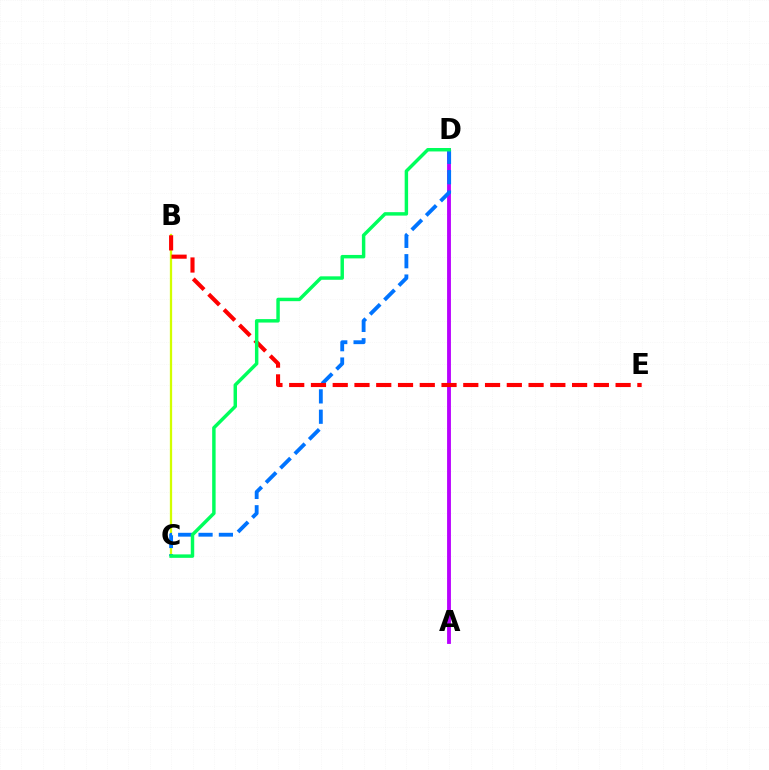{('A', 'D'): [{'color': '#b900ff', 'line_style': 'solid', 'thickness': 2.77}], ('B', 'C'): [{'color': '#d1ff00', 'line_style': 'solid', 'thickness': 1.64}], ('C', 'D'): [{'color': '#0074ff', 'line_style': 'dashed', 'thickness': 2.76}, {'color': '#00ff5c', 'line_style': 'solid', 'thickness': 2.49}], ('B', 'E'): [{'color': '#ff0000', 'line_style': 'dashed', 'thickness': 2.96}]}